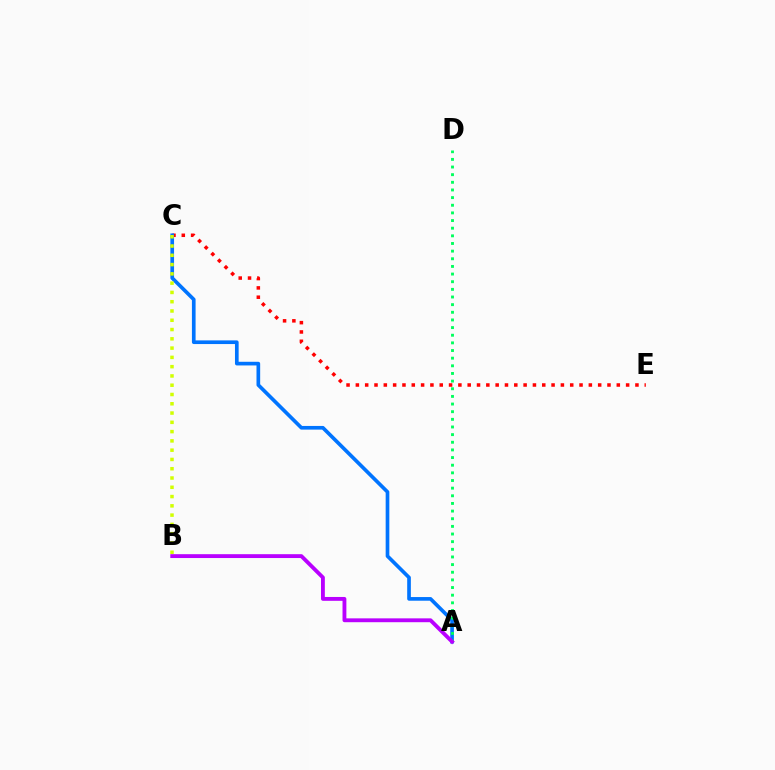{('C', 'E'): [{'color': '#ff0000', 'line_style': 'dotted', 'thickness': 2.53}], ('A', 'C'): [{'color': '#0074ff', 'line_style': 'solid', 'thickness': 2.64}], ('A', 'D'): [{'color': '#00ff5c', 'line_style': 'dotted', 'thickness': 2.08}], ('A', 'B'): [{'color': '#b900ff', 'line_style': 'solid', 'thickness': 2.77}], ('B', 'C'): [{'color': '#d1ff00', 'line_style': 'dotted', 'thickness': 2.52}]}